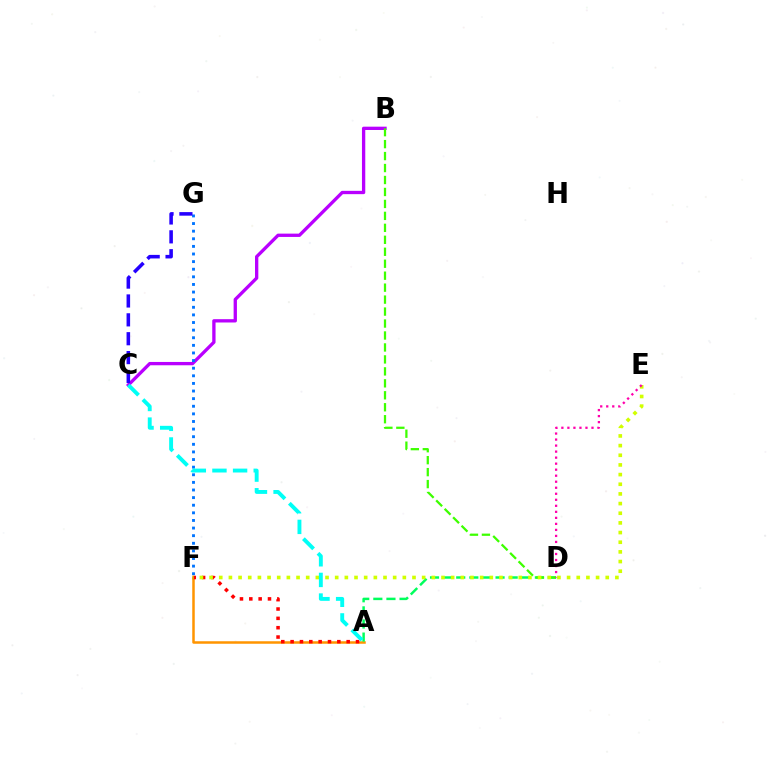{('A', 'F'): [{'color': '#ff9400', 'line_style': 'solid', 'thickness': 1.81}, {'color': '#ff0000', 'line_style': 'dotted', 'thickness': 2.54}], ('B', 'C'): [{'color': '#b900ff', 'line_style': 'solid', 'thickness': 2.39}], ('F', 'G'): [{'color': '#0074ff', 'line_style': 'dotted', 'thickness': 2.07}], ('A', 'D'): [{'color': '#00ff5c', 'line_style': 'dashed', 'thickness': 1.78}], ('C', 'G'): [{'color': '#2500ff', 'line_style': 'dashed', 'thickness': 2.56}], ('B', 'D'): [{'color': '#3dff00', 'line_style': 'dashed', 'thickness': 1.62}], ('E', 'F'): [{'color': '#d1ff00', 'line_style': 'dotted', 'thickness': 2.63}], ('A', 'C'): [{'color': '#00fff6', 'line_style': 'dashed', 'thickness': 2.8}], ('D', 'E'): [{'color': '#ff00ac', 'line_style': 'dotted', 'thickness': 1.64}]}